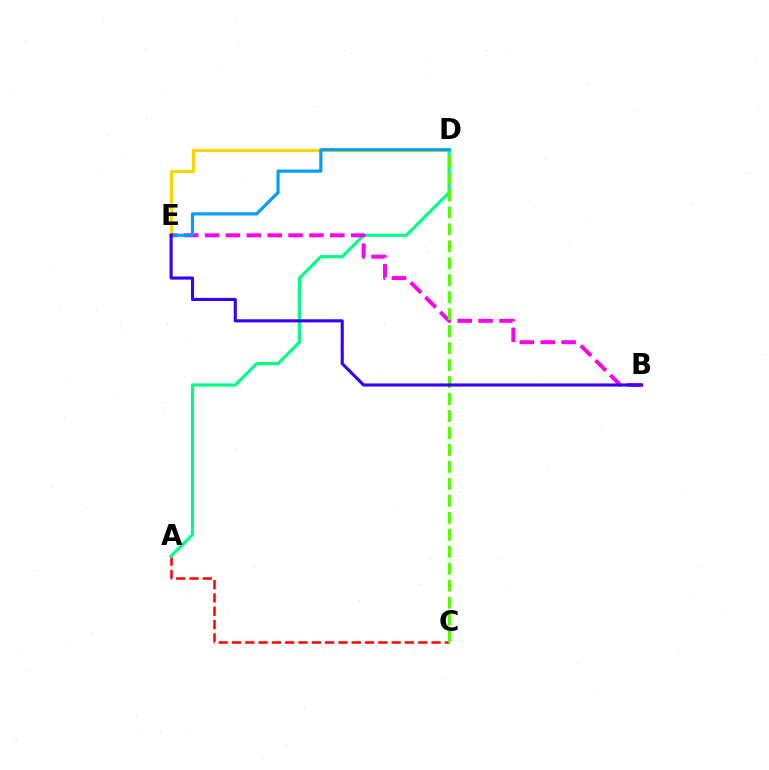{('D', 'E'): [{'color': '#ffd500', 'line_style': 'solid', 'thickness': 2.28}, {'color': '#009eff', 'line_style': 'solid', 'thickness': 2.27}], ('A', 'C'): [{'color': '#ff0000', 'line_style': 'dashed', 'thickness': 1.81}], ('A', 'D'): [{'color': '#00ff86', 'line_style': 'solid', 'thickness': 2.29}], ('B', 'E'): [{'color': '#ff00ed', 'line_style': 'dashed', 'thickness': 2.84}, {'color': '#3700ff', 'line_style': 'solid', 'thickness': 2.24}], ('C', 'D'): [{'color': '#4fff00', 'line_style': 'dashed', 'thickness': 2.3}]}